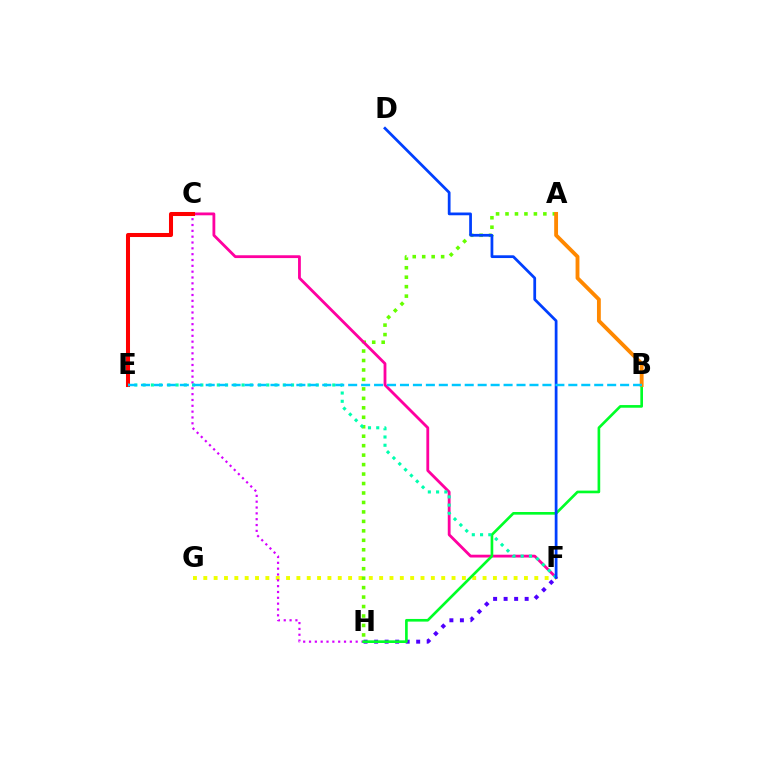{('F', 'G'): [{'color': '#eeff00', 'line_style': 'dotted', 'thickness': 2.81}], ('A', 'H'): [{'color': '#66ff00', 'line_style': 'dotted', 'thickness': 2.57}], ('F', 'H'): [{'color': '#4f00ff', 'line_style': 'dotted', 'thickness': 2.86}], ('C', 'H'): [{'color': '#d600ff', 'line_style': 'dotted', 'thickness': 1.58}], ('C', 'F'): [{'color': '#ff00a0', 'line_style': 'solid', 'thickness': 2.02}], ('B', 'H'): [{'color': '#00ff27', 'line_style': 'solid', 'thickness': 1.91}], ('C', 'E'): [{'color': '#ff0000', 'line_style': 'solid', 'thickness': 2.91}], ('E', 'F'): [{'color': '#00ffaf', 'line_style': 'dotted', 'thickness': 2.24}], ('D', 'F'): [{'color': '#003fff', 'line_style': 'solid', 'thickness': 1.98}], ('A', 'B'): [{'color': '#ff8800', 'line_style': 'solid', 'thickness': 2.77}], ('B', 'E'): [{'color': '#00c7ff', 'line_style': 'dashed', 'thickness': 1.76}]}